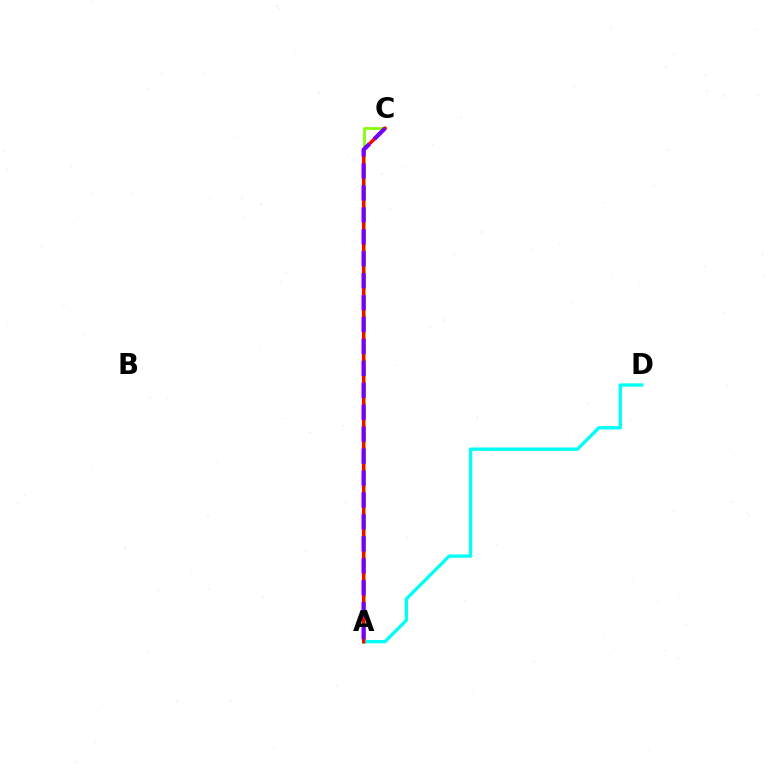{('A', 'C'): [{'color': '#84ff00', 'line_style': 'solid', 'thickness': 1.98}, {'color': '#ff0000', 'line_style': 'solid', 'thickness': 2.41}, {'color': '#7200ff', 'line_style': 'dashed', 'thickness': 2.98}], ('A', 'D'): [{'color': '#00fff6', 'line_style': 'solid', 'thickness': 2.39}]}